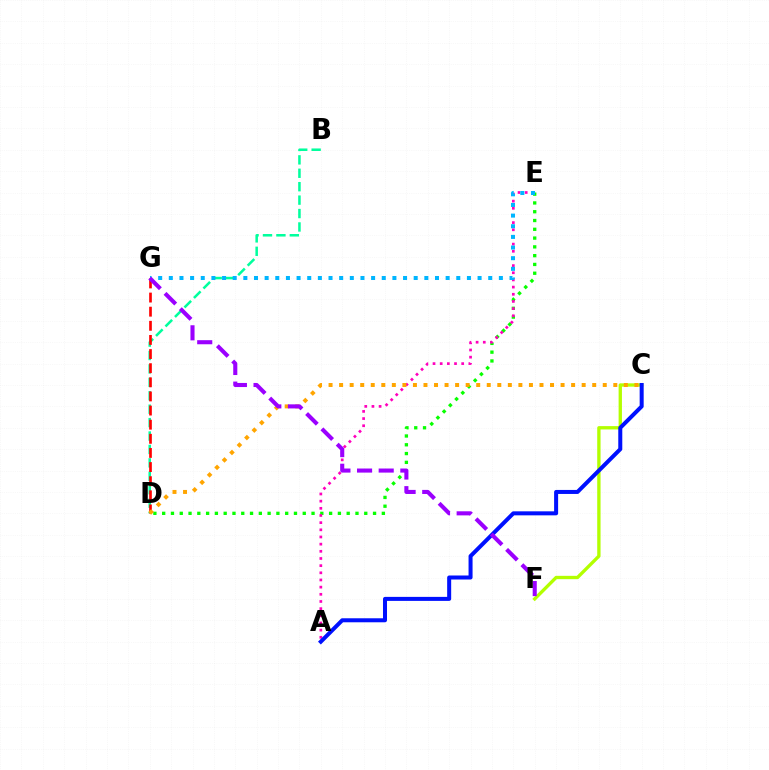{('B', 'D'): [{'color': '#00ff9d', 'line_style': 'dashed', 'thickness': 1.82}], ('D', 'E'): [{'color': '#08ff00', 'line_style': 'dotted', 'thickness': 2.39}], ('C', 'F'): [{'color': '#b3ff00', 'line_style': 'solid', 'thickness': 2.4}], ('A', 'E'): [{'color': '#ff00bd', 'line_style': 'dotted', 'thickness': 1.95}], ('D', 'G'): [{'color': '#ff0000', 'line_style': 'dashed', 'thickness': 1.92}], ('C', 'D'): [{'color': '#ffa500', 'line_style': 'dotted', 'thickness': 2.87}], ('E', 'G'): [{'color': '#00b5ff', 'line_style': 'dotted', 'thickness': 2.89}], ('A', 'C'): [{'color': '#0010ff', 'line_style': 'solid', 'thickness': 2.89}], ('F', 'G'): [{'color': '#9b00ff', 'line_style': 'dashed', 'thickness': 2.94}]}